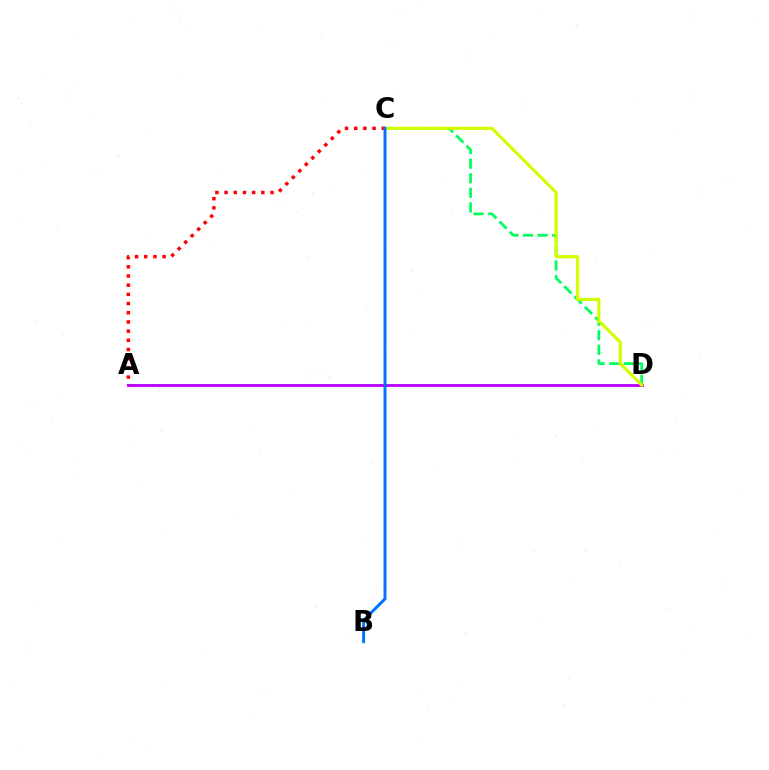{('A', 'D'): [{'color': '#b900ff', 'line_style': 'solid', 'thickness': 2.07}], ('C', 'D'): [{'color': '#00ff5c', 'line_style': 'dashed', 'thickness': 1.98}, {'color': '#d1ff00', 'line_style': 'solid', 'thickness': 2.27}], ('A', 'C'): [{'color': '#ff0000', 'line_style': 'dotted', 'thickness': 2.5}], ('B', 'C'): [{'color': '#0074ff', 'line_style': 'solid', 'thickness': 2.13}]}